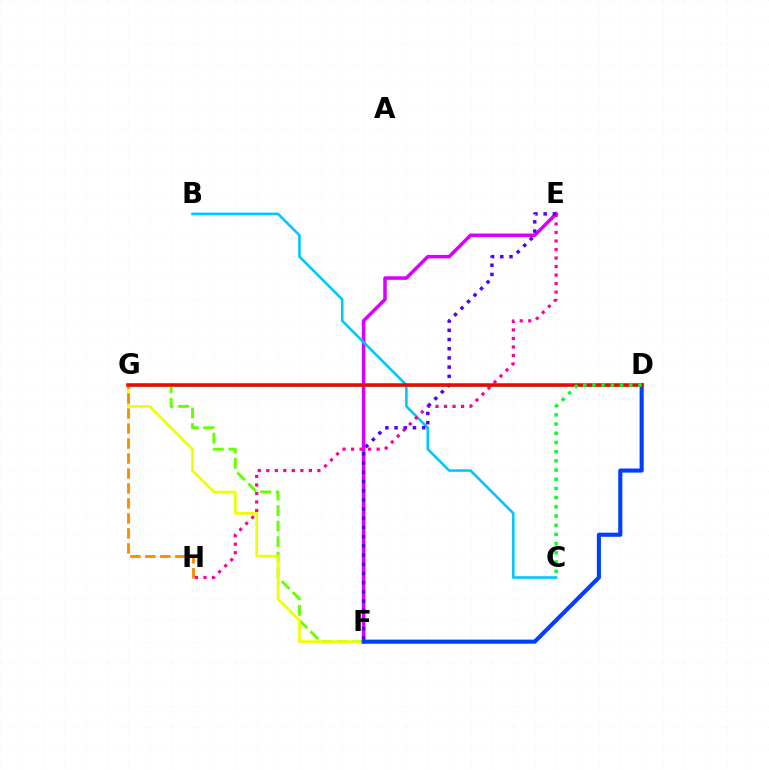{('D', 'G'): [{'color': '#00ffaf', 'line_style': 'solid', 'thickness': 2.06}, {'color': '#ff0000', 'line_style': 'solid', 'thickness': 2.54}], ('F', 'G'): [{'color': '#66ff00', 'line_style': 'dashed', 'thickness': 2.11}, {'color': '#eeff00', 'line_style': 'solid', 'thickness': 1.95}], ('E', 'F'): [{'color': '#d600ff', 'line_style': 'solid', 'thickness': 2.54}, {'color': '#4f00ff', 'line_style': 'dotted', 'thickness': 2.5}], ('B', 'C'): [{'color': '#00c7ff', 'line_style': 'solid', 'thickness': 1.87}], ('G', 'H'): [{'color': '#ff8800', 'line_style': 'dashed', 'thickness': 2.03}], ('E', 'H'): [{'color': '#ff00a0', 'line_style': 'dotted', 'thickness': 2.31}], ('D', 'F'): [{'color': '#003fff', 'line_style': 'solid', 'thickness': 2.96}], ('C', 'D'): [{'color': '#00ff27', 'line_style': 'dotted', 'thickness': 2.5}]}